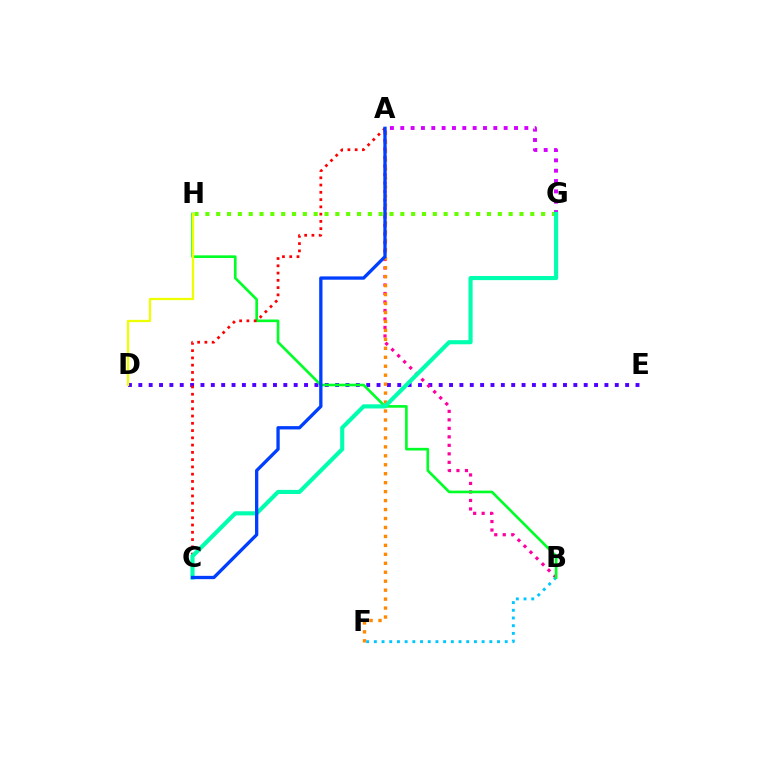{('G', 'H'): [{'color': '#66ff00', 'line_style': 'dotted', 'thickness': 2.94}], ('A', 'G'): [{'color': '#d600ff', 'line_style': 'dotted', 'thickness': 2.81}], ('D', 'E'): [{'color': '#4f00ff', 'line_style': 'dotted', 'thickness': 2.81}], ('A', 'B'): [{'color': '#ff00a0', 'line_style': 'dotted', 'thickness': 2.31}], ('A', 'F'): [{'color': '#ff8800', 'line_style': 'dotted', 'thickness': 2.43}], ('B', 'F'): [{'color': '#00c7ff', 'line_style': 'dotted', 'thickness': 2.09}], ('B', 'H'): [{'color': '#00ff27', 'line_style': 'solid', 'thickness': 1.91}], ('A', 'C'): [{'color': '#ff0000', 'line_style': 'dotted', 'thickness': 1.97}, {'color': '#003fff', 'line_style': 'solid', 'thickness': 2.38}], ('C', 'G'): [{'color': '#00ffaf', 'line_style': 'solid', 'thickness': 2.97}], ('D', 'H'): [{'color': '#eeff00', 'line_style': 'solid', 'thickness': 1.63}]}